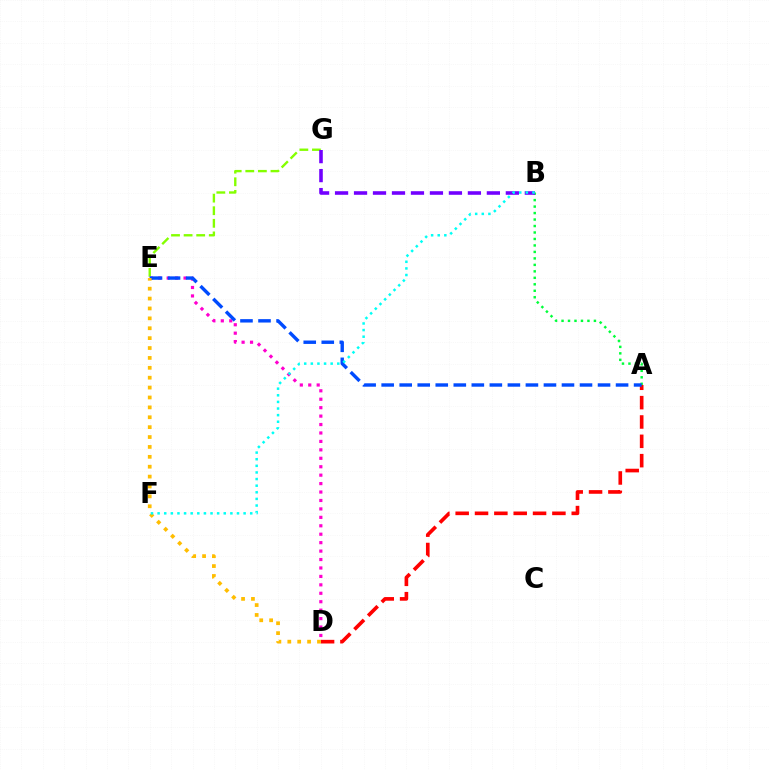{('D', 'E'): [{'color': '#ff00cf', 'line_style': 'dotted', 'thickness': 2.29}, {'color': '#ffbd00', 'line_style': 'dotted', 'thickness': 2.69}], ('A', 'D'): [{'color': '#ff0000', 'line_style': 'dashed', 'thickness': 2.63}], ('A', 'B'): [{'color': '#00ff39', 'line_style': 'dotted', 'thickness': 1.76}], ('E', 'G'): [{'color': '#84ff00', 'line_style': 'dashed', 'thickness': 1.71}], ('B', 'G'): [{'color': '#7200ff', 'line_style': 'dashed', 'thickness': 2.58}], ('A', 'E'): [{'color': '#004bff', 'line_style': 'dashed', 'thickness': 2.45}], ('B', 'F'): [{'color': '#00fff6', 'line_style': 'dotted', 'thickness': 1.8}]}